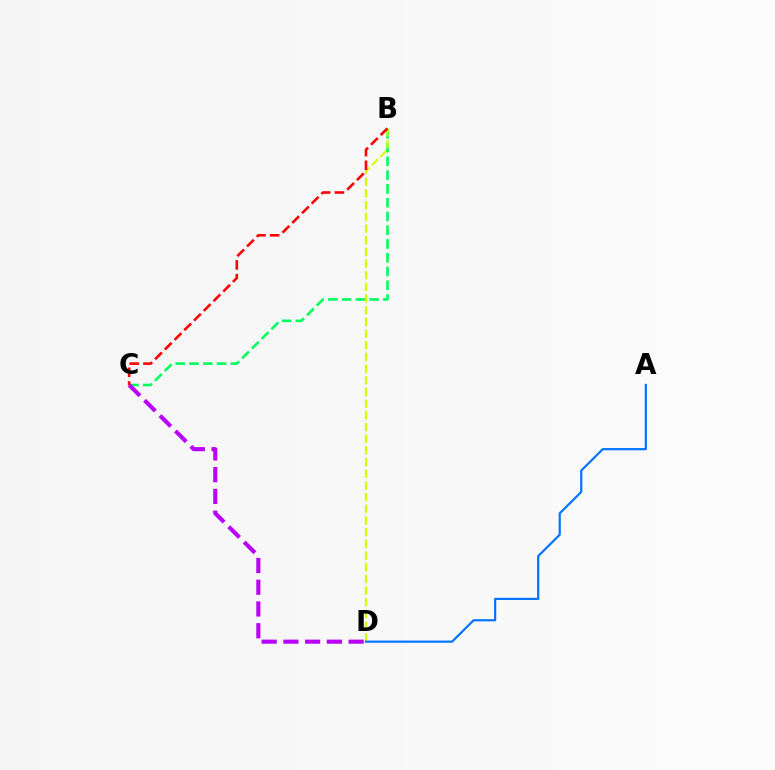{('B', 'C'): [{'color': '#00ff5c', 'line_style': 'dashed', 'thickness': 1.87}, {'color': '#ff0000', 'line_style': 'dashed', 'thickness': 1.86}], ('B', 'D'): [{'color': '#d1ff00', 'line_style': 'dashed', 'thickness': 1.59}], ('C', 'D'): [{'color': '#b900ff', 'line_style': 'dashed', 'thickness': 2.95}], ('A', 'D'): [{'color': '#0074ff', 'line_style': 'solid', 'thickness': 1.58}]}